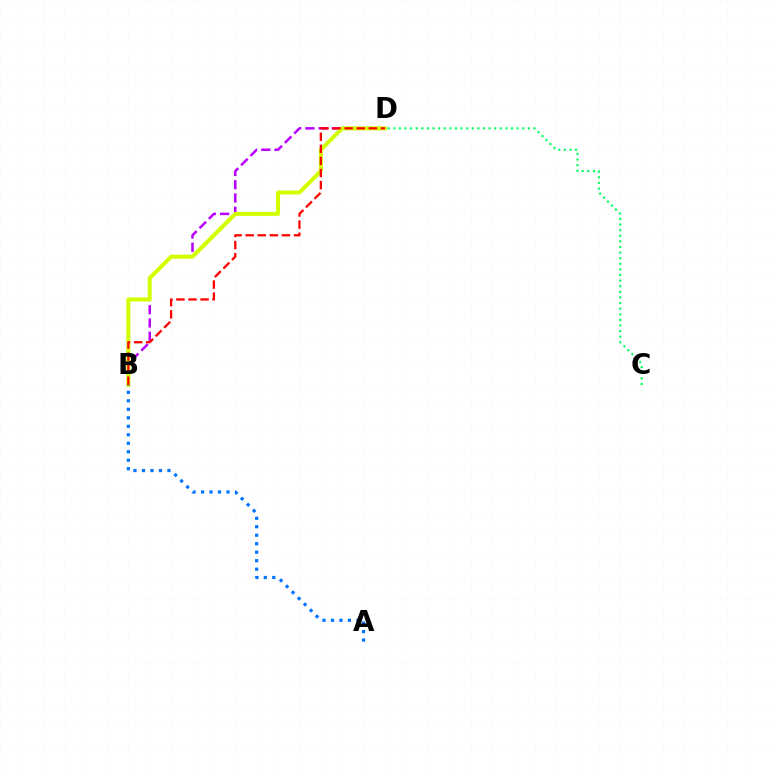{('B', 'D'): [{'color': '#b900ff', 'line_style': 'dashed', 'thickness': 1.8}, {'color': '#d1ff00', 'line_style': 'solid', 'thickness': 2.88}, {'color': '#ff0000', 'line_style': 'dashed', 'thickness': 1.64}], ('A', 'B'): [{'color': '#0074ff', 'line_style': 'dotted', 'thickness': 2.31}], ('C', 'D'): [{'color': '#00ff5c', 'line_style': 'dotted', 'thickness': 1.52}]}